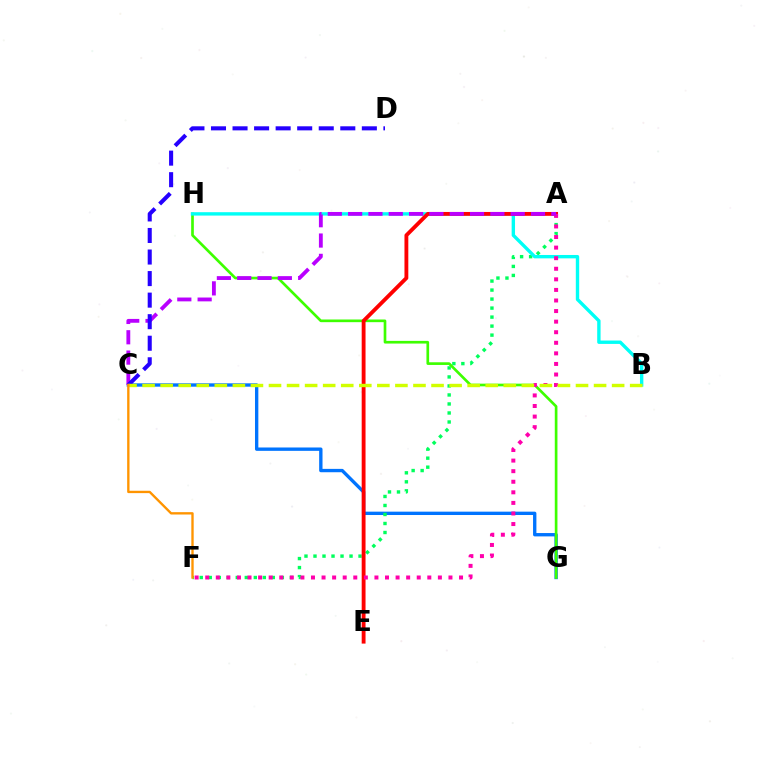{('C', 'G'): [{'color': '#0074ff', 'line_style': 'solid', 'thickness': 2.41}], ('A', 'F'): [{'color': '#00ff5c', 'line_style': 'dotted', 'thickness': 2.45}, {'color': '#ff00ac', 'line_style': 'dotted', 'thickness': 2.87}], ('G', 'H'): [{'color': '#3dff00', 'line_style': 'solid', 'thickness': 1.92}], ('B', 'H'): [{'color': '#00fff6', 'line_style': 'solid', 'thickness': 2.43}], ('A', 'E'): [{'color': '#ff0000', 'line_style': 'solid', 'thickness': 2.77}], ('A', 'C'): [{'color': '#b900ff', 'line_style': 'dashed', 'thickness': 2.76}], ('C', 'D'): [{'color': '#2500ff', 'line_style': 'dashed', 'thickness': 2.93}], ('B', 'C'): [{'color': '#d1ff00', 'line_style': 'dashed', 'thickness': 2.45}], ('C', 'F'): [{'color': '#ff9400', 'line_style': 'solid', 'thickness': 1.7}]}